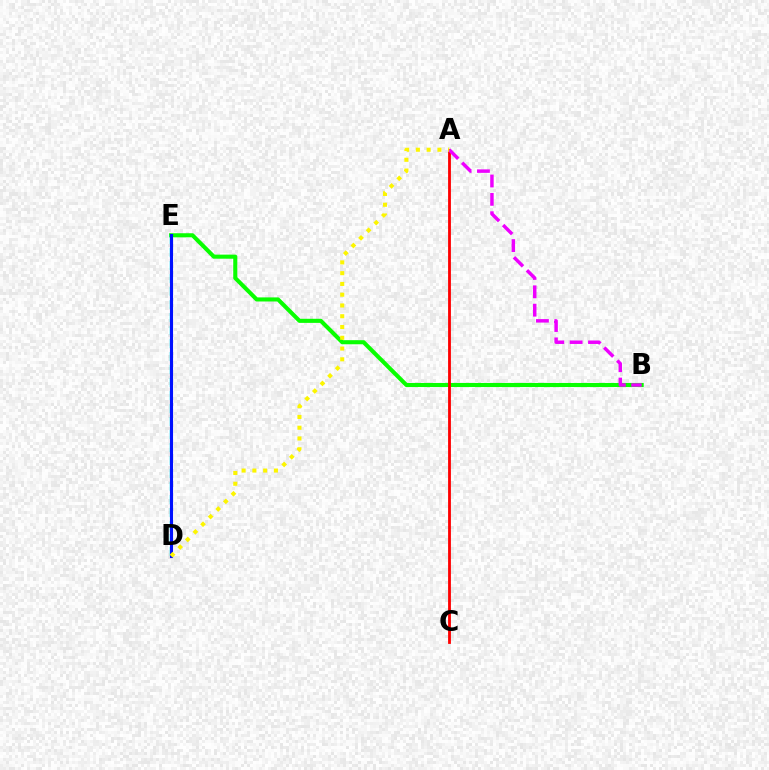{('B', 'E'): [{'color': '#08ff00', 'line_style': 'solid', 'thickness': 2.94}], ('A', 'C'): [{'color': '#ff0000', 'line_style': 'solid', 'thickness': 2.03}], ('A', 'B'): [{'color': '#ee00ff', 'line_style': 'dashed', 'thickness': 2.49}], ('D', 'E'): [{'color': '#00fff6', 'line_style': 'dashed', 'thickness': 1.77}, {'color': '#0010ff', 'line_style': 'solid', 'thickness': 2.23}], ('A', 'D'): [{'color': '#fcf500', 'line_style': 'dotted', 'thickness': 2.93}]}